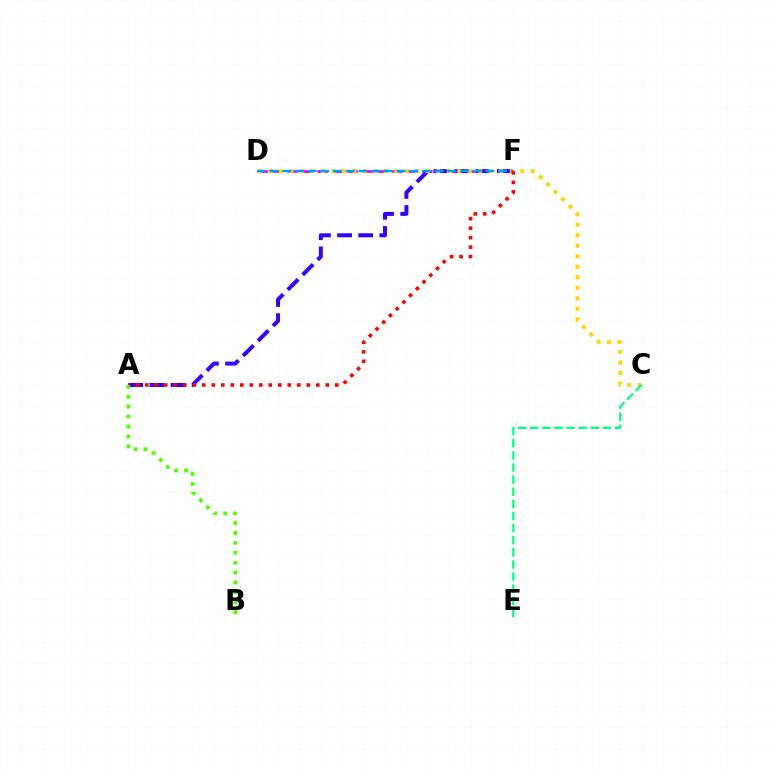{('D', 'F'): [{'color': '#ff00ed', 'line_style': 'dashed', 'thickness': 2.03}, {'color': '#009eff', 'line_style': 'dashed', 'thickness': 1.72}], ('A', 'F'): [{'color': '#3700ff', 'line_style': 'dashed', 'thickness': 2.87}, {'color': '#ff0000', 'line_style': 'dotted', 'thickness': 2.58}], ('C', 'D'): [{'color': '#ffd500', 'line_style': 'dotted', 'thickness': 2.85}], ('C', 'E'): [{'color': '#00ff86', 'line_style': 'dashed', 'thickness': 1.65}], ('A', 'B'): [{'color': '#4fff00', 'line_style': 'dotted', 'thickness': 2.69}]}